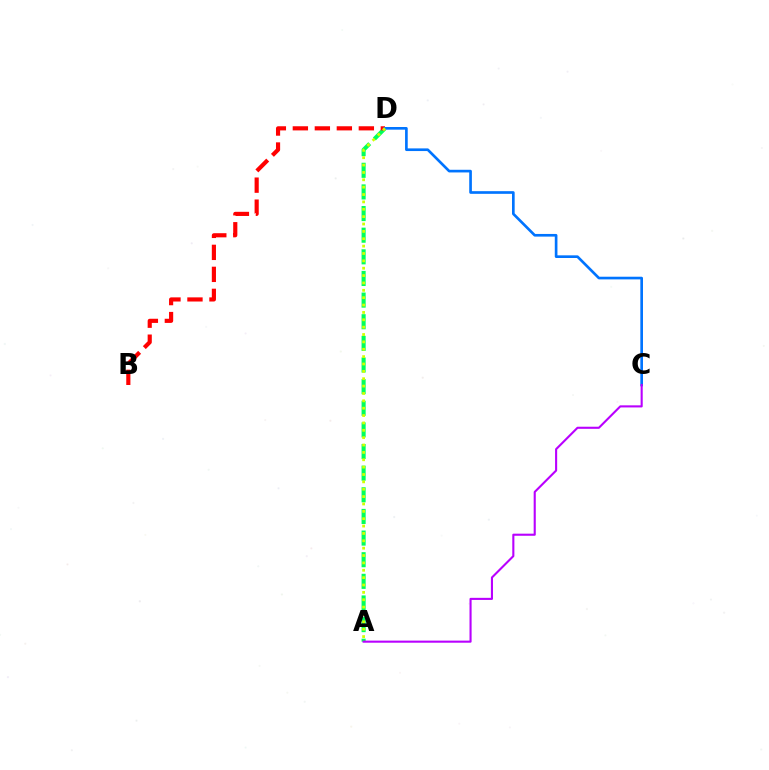{('A', 'D'): [{'color': '#00ff5c', 'line_style': 'dashed', 'thickness': 2.94}, {'color': '#d1ff00', 'line_style': 'dotted', 'thickness': 2.0}], ('B', 'D'): [{'color': '#ff0000', 'line_style': 'dashed', 'thickness': 2.99}], ('C', 'D'): [{'color': '#0074ff', 'line_style': 'solid', 'thickness': 1.92}], ('A', 'C'): [{'color': '#b900ff', 'line_style': 'solid', 'thickness': 1.51}]}